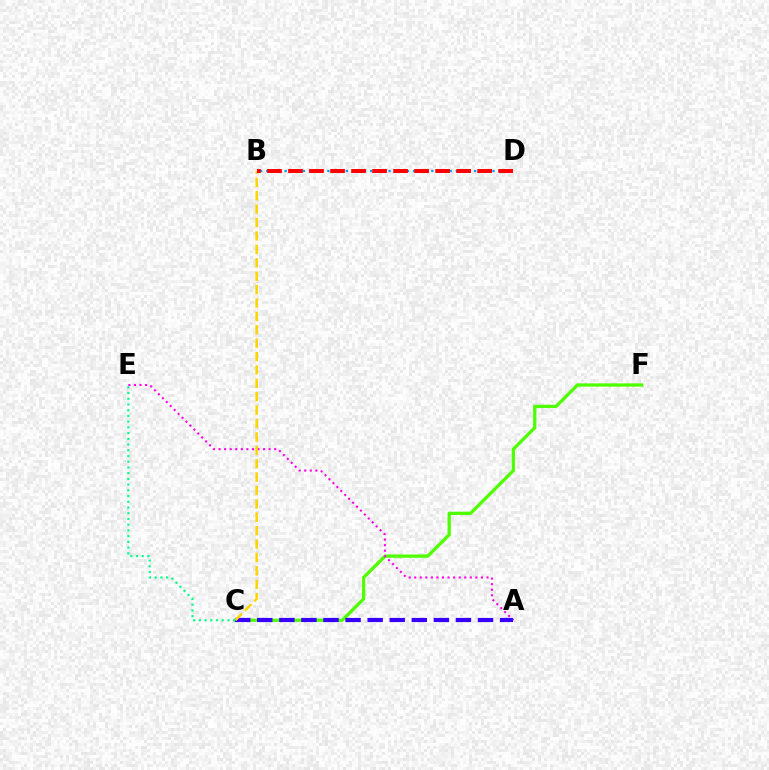{('C', 'F'): [{'color': '#4fff00', 'line_style': 'solid', 'thickness': 2.36}], ('A', 'E'): [{'color': '#ff00ed', 'line_style': 'dotted', 'thickness': 1.51}], ('B', 'D'): [{'color': '#009eff', 'line_style': 'dotted', 'thickness': 1.66}, {'color': '#ff0000', 'line_style': 'dashed', 'thickness': 2.86}], ('A', 'C'): [{'color': '#3700ff', 'line_style': 'dashed', 'thickness': 3.0}], ('B', 'C'): [{'color': '#ffd500', 'line_style': 'dashed', 'thickness': 1.82}], ('C', 'E'): [{'color': '#00ff86', 'line_style': 'dotted', 'thickness': 1.56}]}